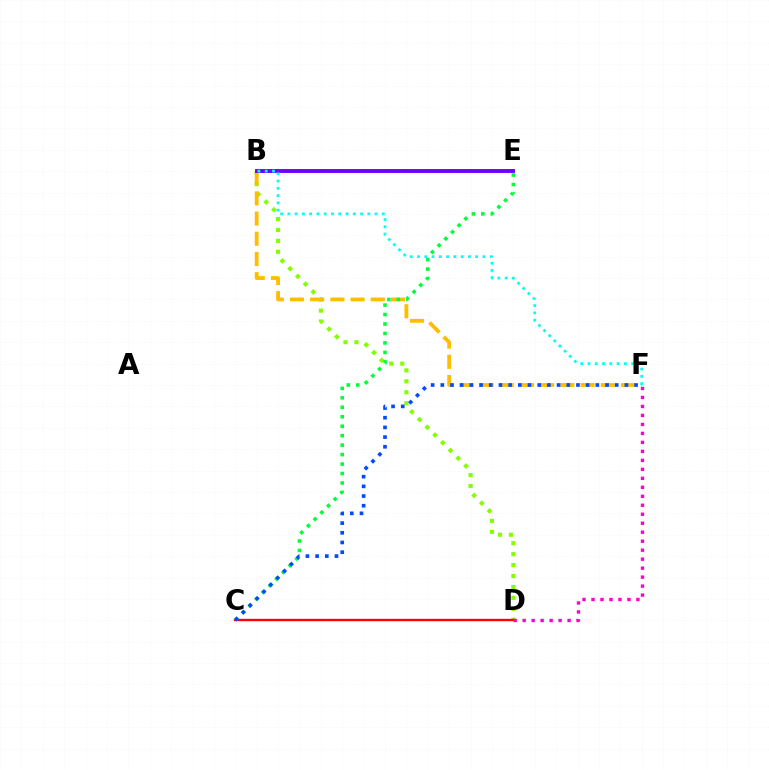{('B', 'D'): [{'color': '#84ff00', 'line_style': 'dotted', 'thickness': 2.97}], ('B', 'F'): [{'color': '#ffbd00', 'line_style': 'dashed', 'thickness': 2.74}, {'color': '#00fff6', 'line_style': 'dotted', 'thickness': 1.97}], ('C', 'D'): [{'color': '#ff0000', 'line_style': 'solid', 'thickness': 1.69}], ('C', 'E'): [{'color': '#00ff39', 'line_style': 'dotted', 'thickness': 2.57}], ('B', 'E'): [{'color': '#7200ff', 'line_style': 'solid', 'thickness': 2.81}], ('C', 'F'): [{'color': '#004bff', 'line_style': 'dotted', 'thickness': 2.63}], ('D', 'F'): [{'color': '#ff00cf', 'line_style': 'dotted', 'thickness': 2.44}]}